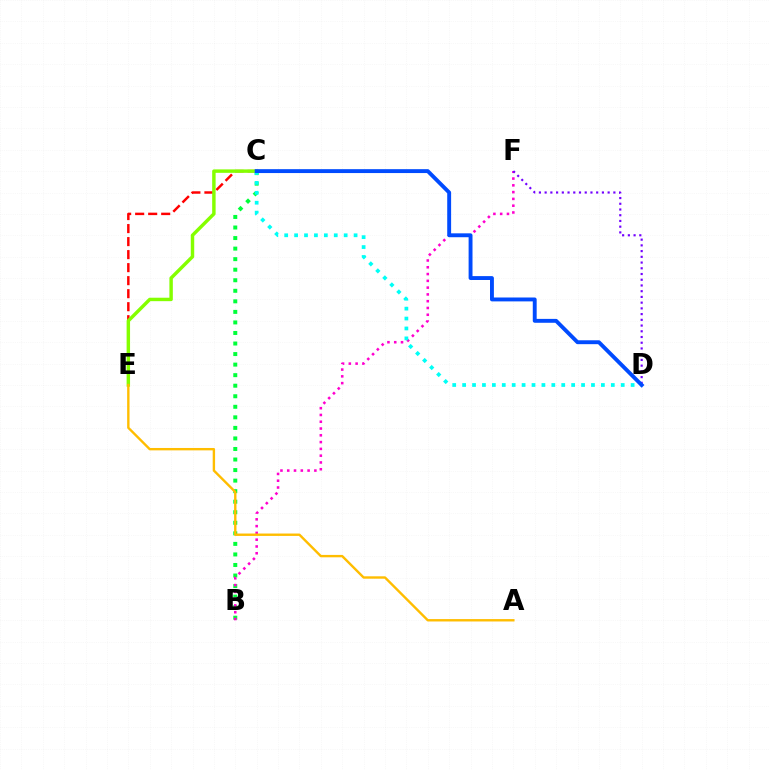{('C', 'E'): [{'color': '#ff0000', 'line_style': 'dashed', 'thickness': 1.77}, {'color': '#84ff00', 'line_style': 'solid', 'thickness': 2.48}], ('B', 'C'): [{'color': '#00ff39', 'line_style': 'dotted', 'thickness': 2.87}], ('B', 'F'): [{'color': '#ff00cf', 'line_style': 'dotted', 'thickness': 1.84}], ('D', 'F'): [{'color': '#7200ff', 'line_style': 'dotted', 'thickness': 1.56}], ('A', 'E'): [{'color': '#ffbd00', 'line_style': 'solid', 'thickness': 1.72}], ('C', 'D'): [{'color': '#00fff6', 'line_style': 'dotted', 'thickness': 2.69}, {'color': '#004bff', 'line_style': 'solid', 'thickness': 2.8}]}